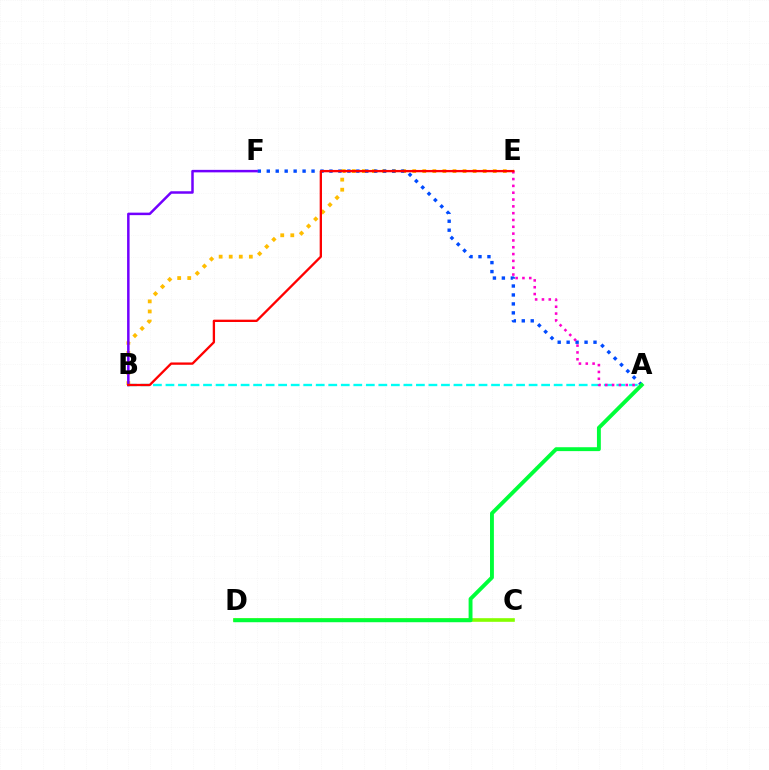{('A', 'B'): [{'color': '#00fff6', 'line_style': 'dashed', 'thickness': 1.7}], ('B', 'E'): [{'color': '#ffbd00', 'line_style': 'dotted', 'thickness': 2.73}, {'color': '#ff0000', 'line_style': 'solid', 'thickness': 1.67}], ('C', 'D'): [{'color': '#84ff00', 'line_style': 'solid', 'thickness': 2.62}], ('A', 'F'): [{'color': '#004bff', 'line_style': 'dotted', 'thickness': 2.43}], ('B', 'F'): [{'color': '#7200ff', 'line_style': 'solid', 'thickness': 1.8}], ('A', 'E'): [{'color': '#ff00cf', 'line_style': 'dotted', 'thickness': 1.85}], ('A', 'D'): [{'color': '#00ff39', 'line_style': 'solid', 'thickness': 2.8}]}